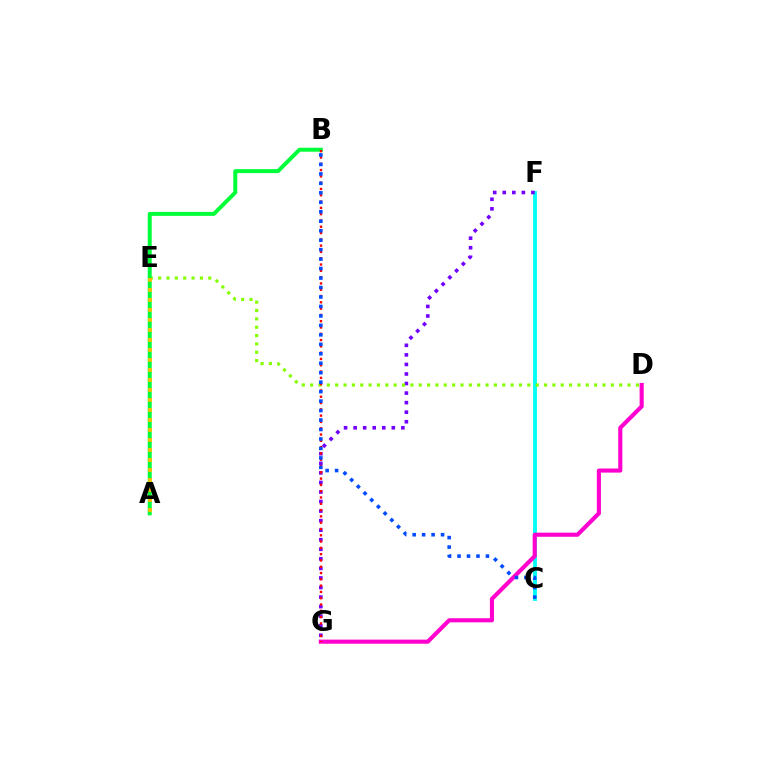{('C', 'F'): [{'color': '#00fff6', 'line_style': 'solid', 'thickness': 2.77}], ('D', 'G'): [{'color': '#ff00cf', 'line_style': 'solid', 'thickness': 2.96}], ('F', 'G'): [{'color': '#7200ff', 'line_style': 'dotted', 'thickness': 2.6}], ('D', 'E'): [{'color': '#84ff00', 'line_style': 'dotted', 'thickness': 2.27}], ('A', 'B'): [{'color': '#00ff39', 'line_style': 'solid', 'thickness': 2.86}], ('B', 'G'): [{'color': '#ff0000', 'line_style': 'dotted', 'thickness': 1.71}], ('A', 'E'): [{'color': '#ffbd00', 'line_style': 'dotted', 'thickness': 2.72}], ('B', 'C'): [{'color': '#004bff', 'line_style': 'dotted', 'thickness': 2.57}]}